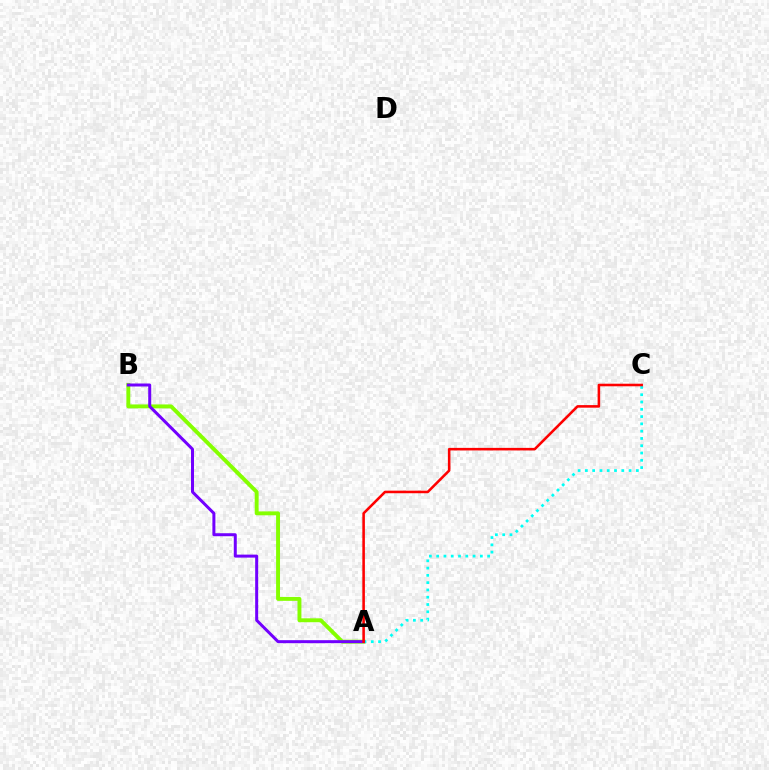{('A', 'B'): [{'color': '#84ff00', 'line_style': 'solid', 'thickness': 2.82}, {'color': '#7200ff', 'line_style': 'solid', 'thickness': 2.15}], ('A', 'C'): [{'color': '#00fff6', 'line_style': 'dotted', 'thickness': 1.98}, {'color': '#ff0000', 'line_style': 'solid', 'thickness': 1.85}]}